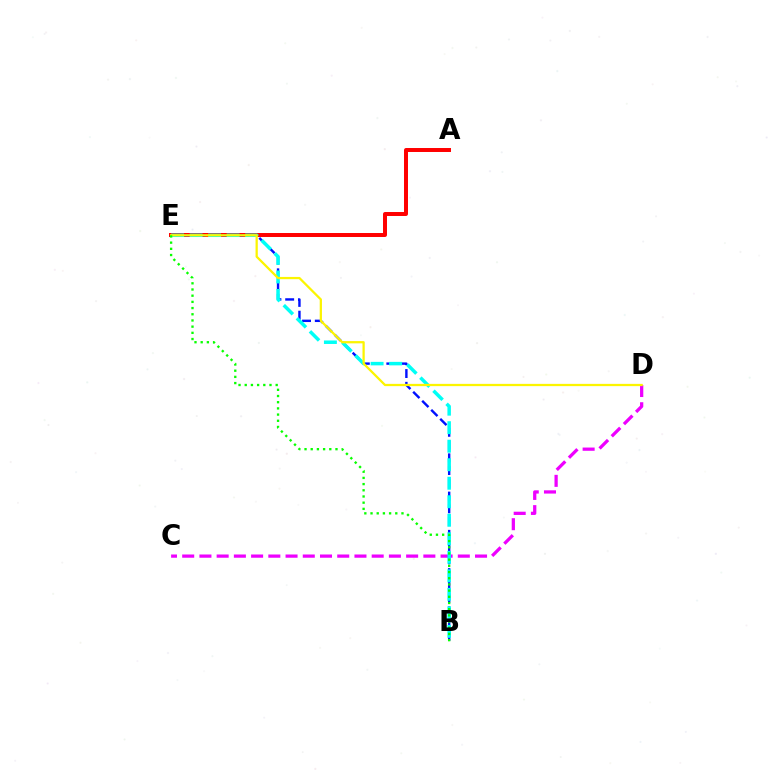{('C', 'D'): [{'color': '#ee00ff', 'line_style': 'dashed', 'thickness': 2.34}], ('A', 'E'): [{'color': '#ff0000', 'line_style': 'solid', 'thickness': 2.87}], ('B', 'E'): [{'color': '#0010ff', 'line_style': 'dashed', 'thickness': 1.73}, {'color': '#00fff6', 'line_style': 'dashed', 'thickness': 2.52}, {'color': '#08ff00', 'line_style': 'dotted', 'thickness': 1.68}], ('D', 'E'): [{'color': '#fcf500', 'line_style': 'solid', 'thickness': 1.62}]}